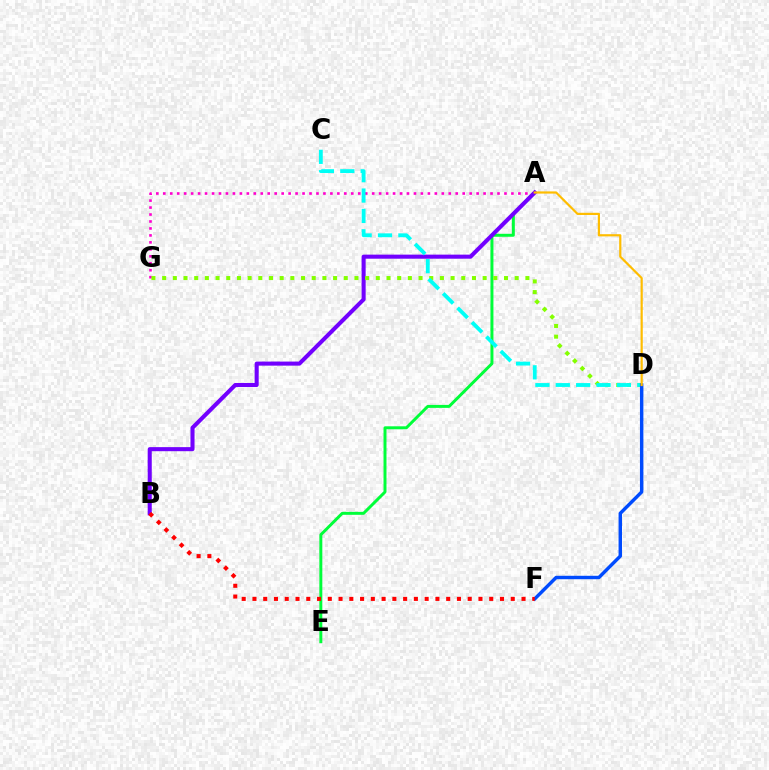{('A', 'E'): [{'color': '#00ff39', 'line_style': 'solid', 'thickness': 2.13}], ('A', 'G'): [{'color': '#ff00cf', 'line_style': 'dotted', 'thickness': 1.89}], ('A', 'B'): [{'color': '#7200ff', 'line_style': 'solid', 'thickness': 2.93}], ('D', 'G'): [{'color': '#84ff00', 'line_style': 'dotted', 'thickness': 2.9}], ('C', 'D'): [{'color': '#00fff6', 'line_style': 'dashed', 'thickness': 2.77}], ('D', 'F'): [{'color': '#004bff', 'line_style': 'solid', 'thickness': 2.47}], ('A', 'D'): [{'color': '#ffbd00', 'line_style': 'solid', 'thickness': 1.58}], ('B', 'F'): [{'color': '#ff0000', 'line_style': 'dotted', 'thickness': 2.92}]}